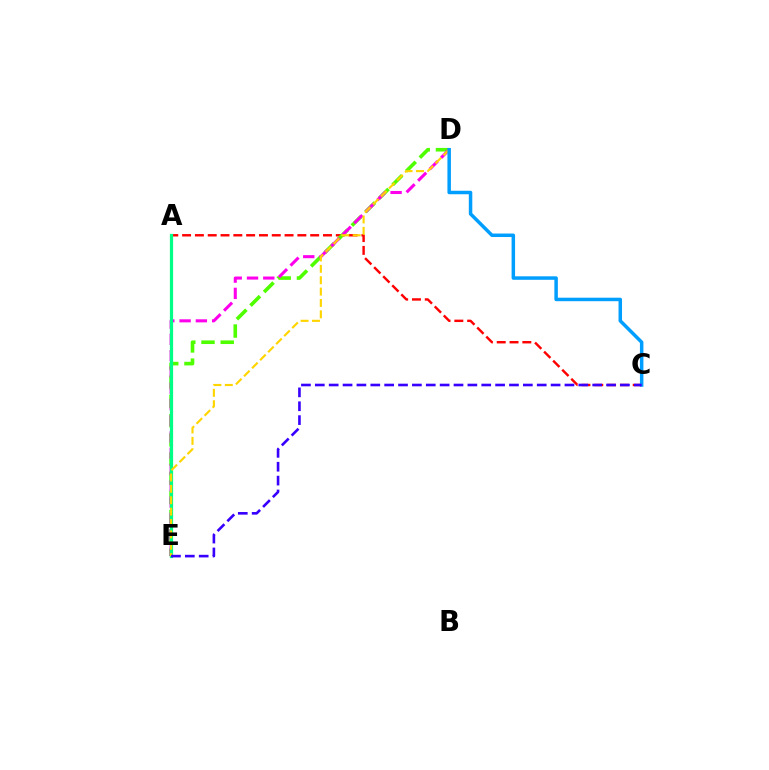{('A', 'C'): [{'color': '#ff0000', 'line_style': 'dashed', 'thickness': 1.74}], ('D', 'E'): [{'color': '#4fff00', 'line_style': 'dashed', 'thickness': 2.61}, {'color': '#ff00ed', 'line_style': 'dashed', 'thickness': 2.21}, {'color': '#ffd500', 'line_style': 'dashed', 'thickness': 1.55}], ('A', 'E'): [{'color': '#00ff86', 'line_style': 'solid', 'thickness': 2.32}], ('C', 'D'): [{'color': '#009eff', 'line_style': 'solid', 'thickness': 2.51}], ('C', 'E'): [{'color': '#3700ff', 'line_style': 'dashed', 'thickness': 1.88}]}